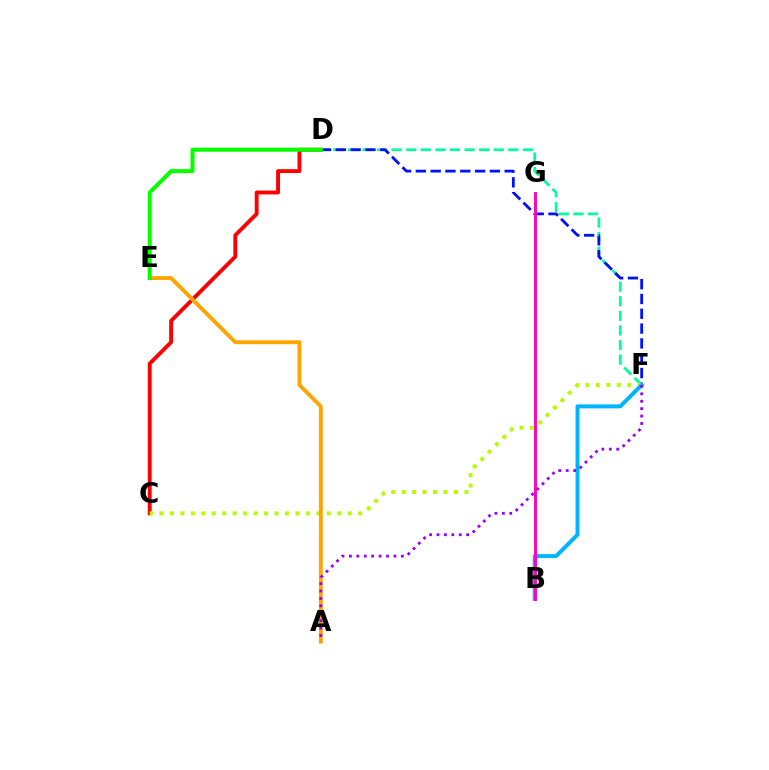{('C', 'D'): [{'color': '#ff0000', 'line_style': 'solid', 'thickness': 2.79}], ('D', 'F'): [{'color': '#00ff9d', 'line_style': 'dashed', 'thickness': 1.98}, {'color': '#0010ff', 'line_style': 'dashed', 'thickness': 2.01}], ('C', 'F'): [{'color': '#b3ff00', 'line_style': 'dotted', 'thickness': 2.84}], ('A', 'E'): [{'color': '#ffa500', 'line_style': 'solid', 'thickness': 2.79}], ('B', 'F'): [{'color': '#00b5ff', 'line_style': 'solid', 'thickness': 2.86}], ('D', 'E'): [{'color': '#08ff00', 'line_style': 'solid', 'thickness': 2.9}], ('A', 'F'): [{'color': '#9b00ff', 'line_style': 'dotted', 'thickness': 2.02}], ('B', 'G'): [{'color': '#ff00bd', 'line_style': 'solid', 'thickness': 2.09}]}